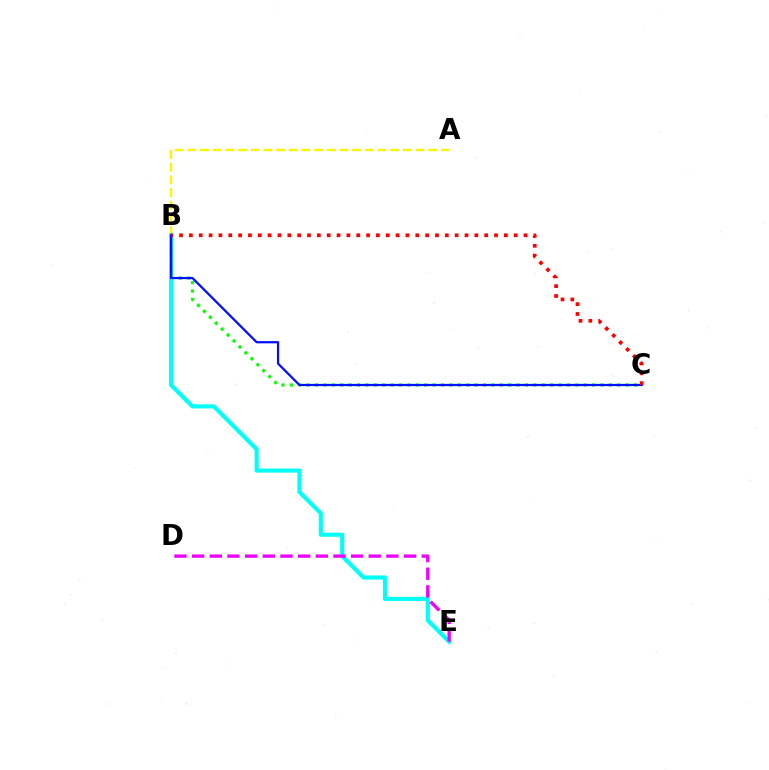{('B', 'C'): [{'color': '#08ff00', 'line_style': 'dotted', 'thickness': 2.28}, {'color': '#0010ff', 'line_style': 'solid', 'thickness': 1.61}, {'color': '#ff0000', 'line_style': 'dotted', 'thickness': 2.67}], ('A', 'B'): [{'color': '#fcf500', 'line_style': 'dashed', 'thickness': 1.72}], ('B', 'E'): [{'color': '#00fff6', 'line_style': 'solid', 'thickness': 2.97}], ('D', 'E'): [{'color': '#ee00ff', 'line_style': 'dashed', 'thickness': 2.4}]}